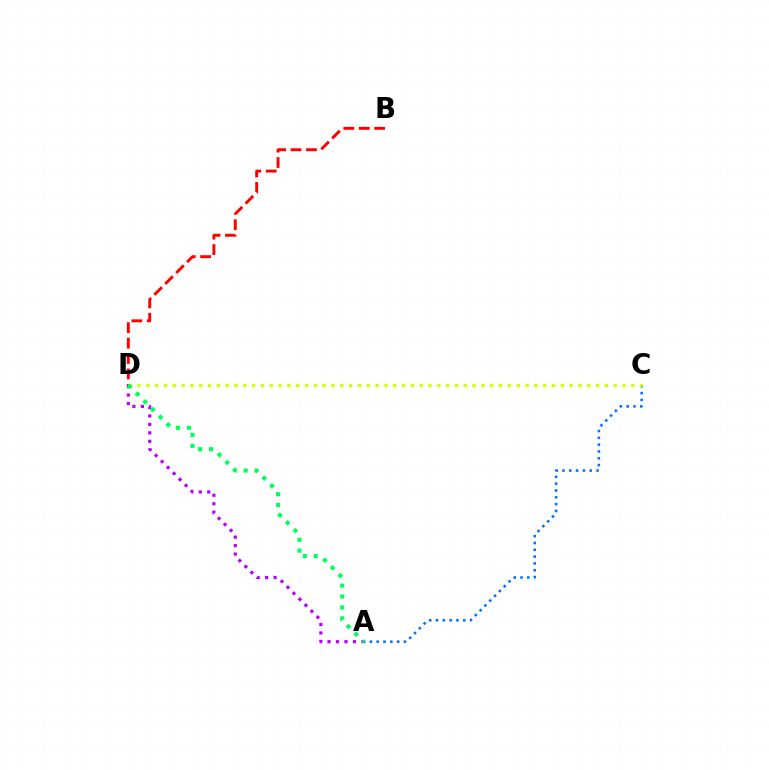{('B', 'D'): [{'color': '#ff0000', 'line_style': 'dashed', 'thickness': 2.09}], ('A', 'C'): [{'color': '#0074ff', 'line_style': 'dotted', 'thickness': 1.85}], ('A', 'D'): [{'color': '#b900ff', 'line_style': 'dotted', 'thickness': 2.3}, {'color': '#00ff5c', 'line_style': 'dotted', 'thickness': 2.96}], ('C', 'D'): [{'color': '#d1ff00', 'line_style': 'dotted', 'thickness': 2.4}]}